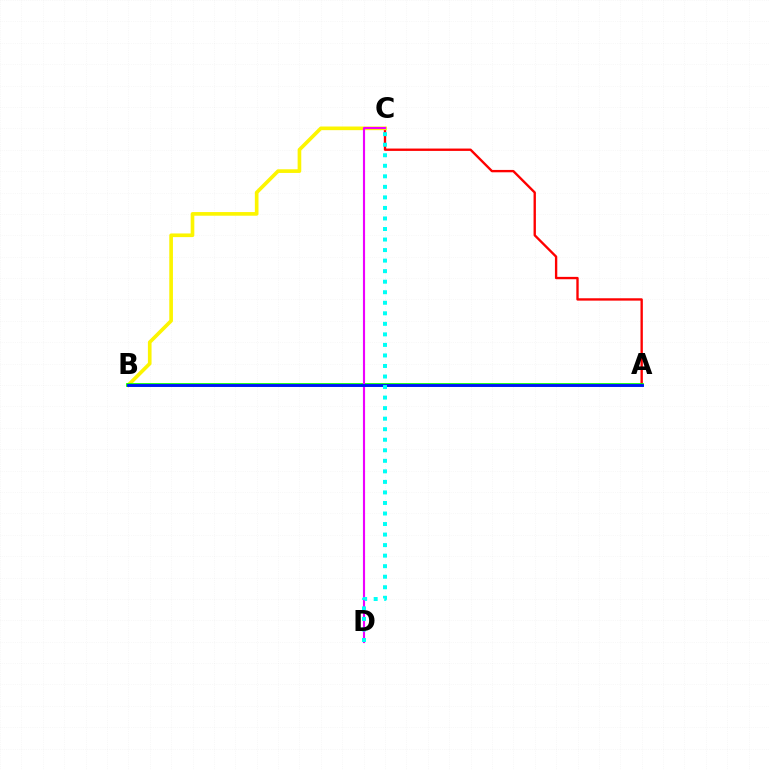{('A', 'C'): [{'color': '#ff0000', 'line_style': 'solid', 'thickness': 1.7}], ('B', 'C'): [{'color': '#fcf500', 'line_style': 'solid', 'thickness': 2.63}], ('A', 'B'): [{'color': '#08ff00', 'line_style': 'solid', 'thickness': 2.7}, {'color': '#0010ff', 'line_style': 'solid', 'thickness': 2.04}], ('C', 'D'): [{'color': '#ee00ff', 'line_style': 'solid', 'thickness': 1.53}, {'color': '#00fff6', 'line_style': 'dotted', 'thickness': 2.86}]}